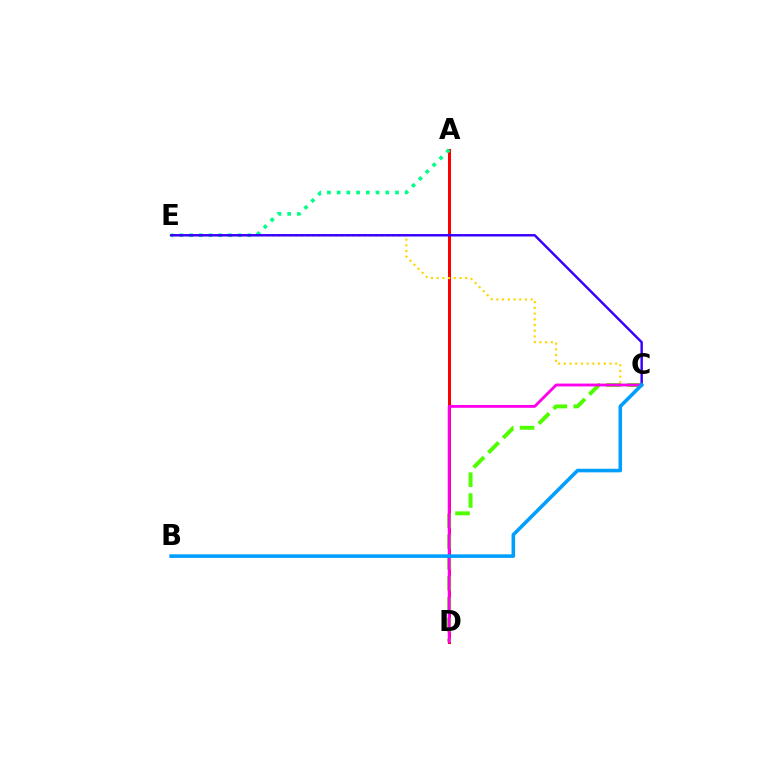{('A', 'D'): [{'color': '#ff0000', 'line_style': 'solid', 'thickness': 2.16}], ('A', 'E'): [{'color': '#00ff86', 'line_style': 'dotted', 'thickness': 2.64}], ('C', 'E'): [{'color': '#ffd500', 'line_style': 'dotted', 'thickness': 1.55}, {'color': '#3700ff', 'line_style': 'solid', 'thickness': 1.75}], ('C', 'D'): [{'color': '#4fff00', 'line_style': 'dashed', 'thickness': 2.83}, {'color': '#ff00ed', 'line_style': 'solid', 'thickness': 2.04}], ('B', 'C'): [{'color': '#009eff', 'line_style': 'solid', 'thickness': 2.57}]}